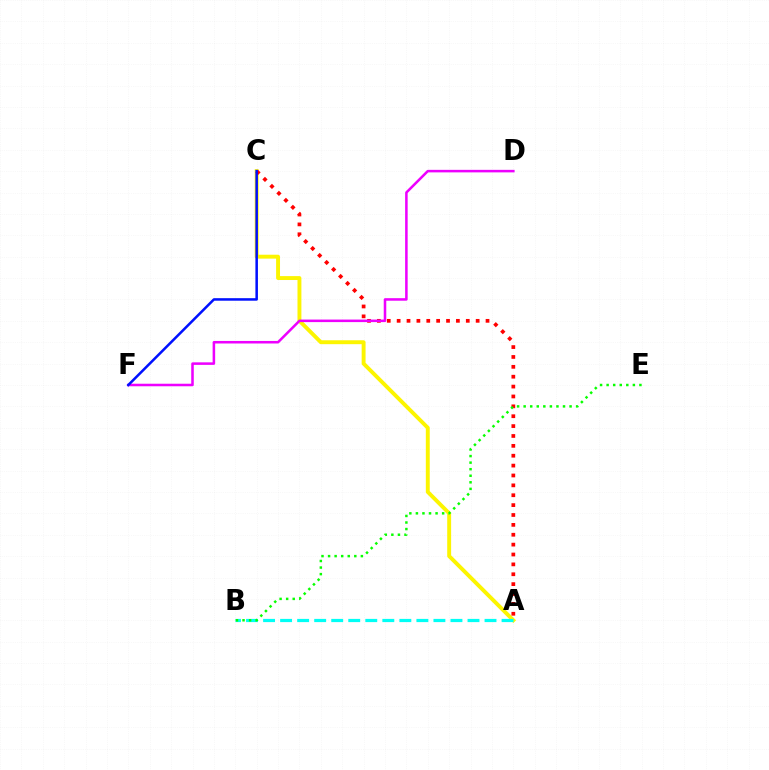{('A', 'C'): [{'color': '#fcf500', 'line_style': 'solid', 'thickness': 2.81}, {'color': '#ff0000', 'line_style': 'dotted', 'thickness': 2.68}], ('D', 'F'): [{'color': '#ee00ff', 'line_style': 'solid', 'thickness': 1.83}], ('A', 'B'): [{'color': '#00fff6', 'line_style': 'dashed', 'thickness': 2.31}], ('B', 'E'): [{'color': '#08ff00', 'line_style': 'dotted', 'thickness': 1.78}], ('C', 'F'): [{'color': '#0010ff', 'line_style': 'solid', 'thickness': 1.82}]}